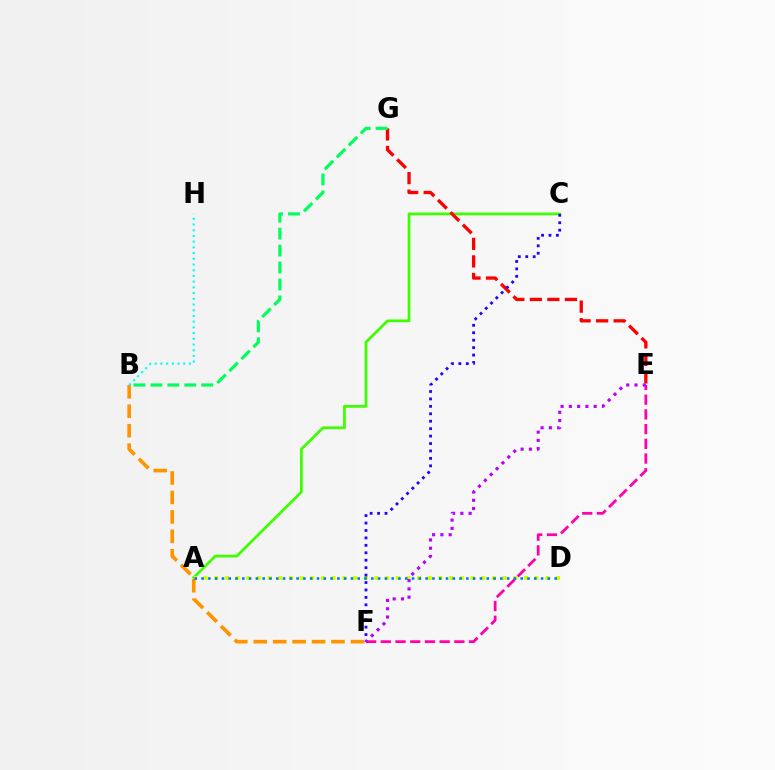{('A', 'C'): [{'color': '#3dff00', 'line_style': 'solid', 'thickness': 1.98}], ('E', 'G'): [{'color': '#ff0000', 'line_style': 'dashed', 'thickness': 2.38}], ('A', 'D'): [{'color': '#d1ff00', 'line_style': 'dotted', 'thickness': 2.9}, {'color': '#0074ff', 'line_style': 'dotted', 'thickness': 1.84}], ('E', 'F'): [{'color': '#ff00ac', 'line_style': 'dashed', 'thickness': 2.0}, {'color': '#b900ff', 'line_style': 'dotted', 'thickness': 2.25}], ('B', 'F'): [{'color': '#ff9400', 'line_style': 'dashed', 'thickness': 2.64}], ('B', 'G'): [{'color': '#00ff5c', 'line_style': 'dashed', 'thickness': 2.3}], ('B', 'H'): [{'color': '#00fff6', 'line_style': 'dotted', 'thickness': 1.55}], ('C', 'F'): [{'color': '#2500ff', 'line_style': 'dotted', 'thickness': 2.02}]}